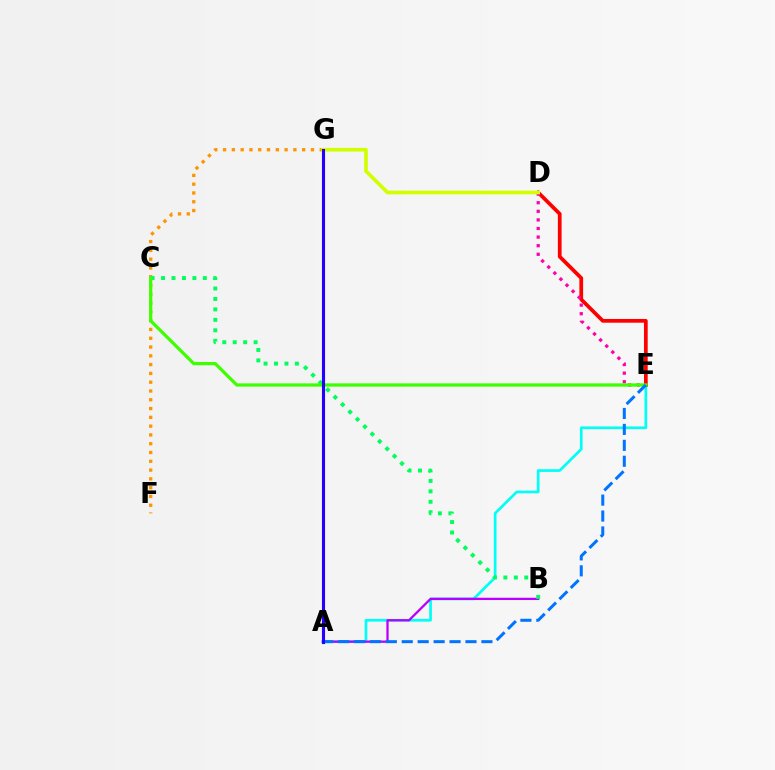{('A', 'E'): [{'color': '#00fff6', 'line_style': 'solid', 'thickness': 1.94}, {'color': '#0074ff', 'line_style': 'dashed', 'thickness': 2.16}], ('A', 'B'): [{'color': '#b900ff', 'line_style': 'solid', 'thickness': 1.64}], ('F', 'G'): [{'color': '#ff9400', 'line_style': 'dotted', 'thickness': 2.39}], ('D', 'E'): [{'color': '#ff0000', 'line_style': 'solid', 'thickness': 2.69}, {'color': '#ff00ac', 'line_style': 'dotted', 'thickness': 2.34}], ('D', 'G'): [{'color': '#d1ff00', 'line_style': 'solid', 'thickness': 2.63}], ('B', 'C'): [{'color': '#00ff5c', 'line_style': 'dotted', 'thickness': 2.84}], ('C', 'E'): [{'color': '#3dff00', 'line_style': 'solid', 'thickness': 2.33}], ('A', 'G'): [{'color': '#2500ff', 'line_style': 'solid', 'thickness': 2.24}]}